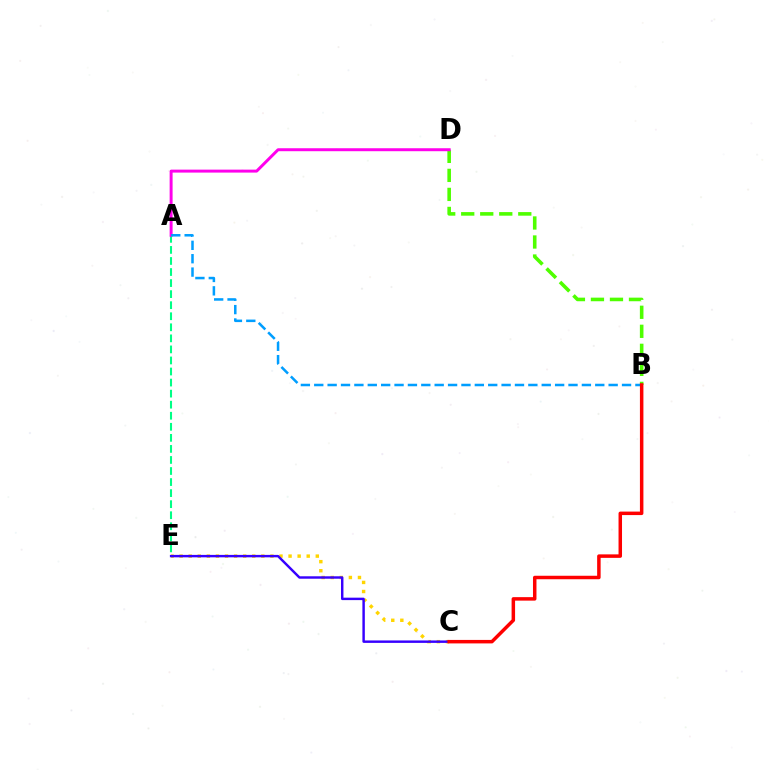{('C', 'E'): [{'color': '#ffd500', 'line_style': 'dotted', 'thickness': 2.47}, {'color': '#3700ff', 'line_style': 'solid', 'thickness': 1.76}], ('A', 'E'): [{'color': '#00ff86', 'line_style': 'dashed', 'thickness': 1.5}], ('B', 'D'): [{'color': '#4fff00', 'line_style': 'dashed', 'thickness': 2.58}], ('A', 'D'): [{'color': '#ff00ed', 'line_style': 'solid', 'thickness': 2.14}], ('A', 'B'): [{'color': '#009eff', 'line_style': 'dashed', 'thickness': 1.82}], ('B', 'C'): [{'color': '#ff0000', 'line_style': 'solid', 'thickness': 2.51}]}